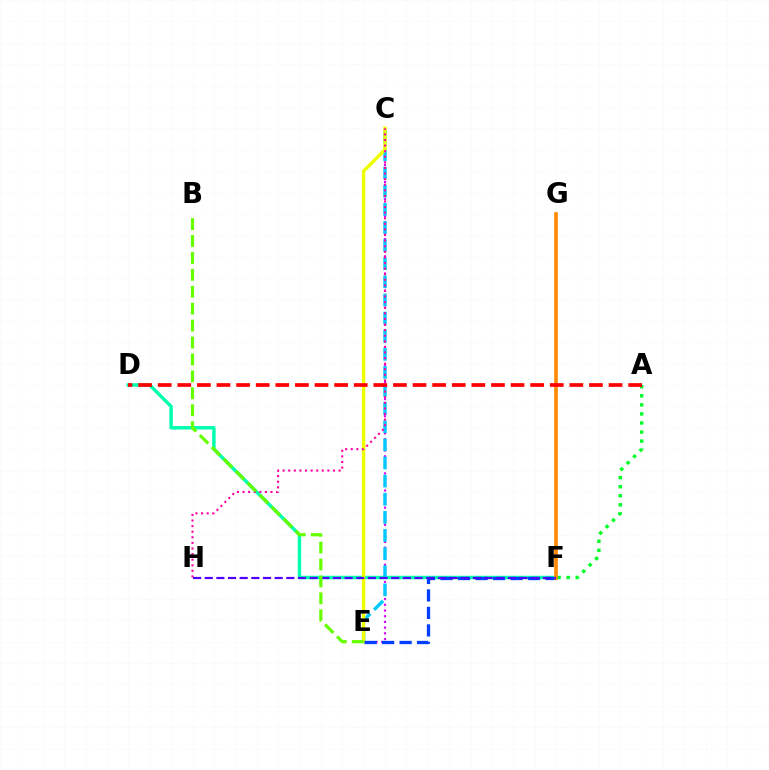{('A', 'F'): [{'color': '#00ff27', 'line_style': 'dotted', 'thickness': 2.46}], ('C', 'E'): [{'color': '#d600ff', 'line_style': 'dotted', 'thickness': 1.55}, {'color': '#00c7ff', 'line_style': 'dashed', 'thickness': 2.46}, {'color': '#eeff00', 'line_style': 'solid', 'thickness': 2.48}], ('D', 'F'): [{'color': '#00ffaf', 'line_style': 'solid', 'thickness': 2.49}], ('C', 'H'): [{'color': '#ff00a0', 'line_style': 'dotted', 'thickness': 1.52}], ('E', 'F'): [{'color': '#003fff', 'line_style': 'dashed', 'thickness': 2.38}], ('F', 'G'): [{'color': '#ff8800', 'line_style': 'solid', 'thickness': 2.59}], ('F', 'H'): [{'color': '#4f00ff', 'line_style': 'dashed', 'thickness': 1.58}], ('B', 'E'): [{'color': '#66ff00', 'line_style': 'dashed', 'thickness': 2.3}], ('A', 'D'): [{'color': '#ff0000', 'line_style': 'dashed', 'thickness': 2.66}]}